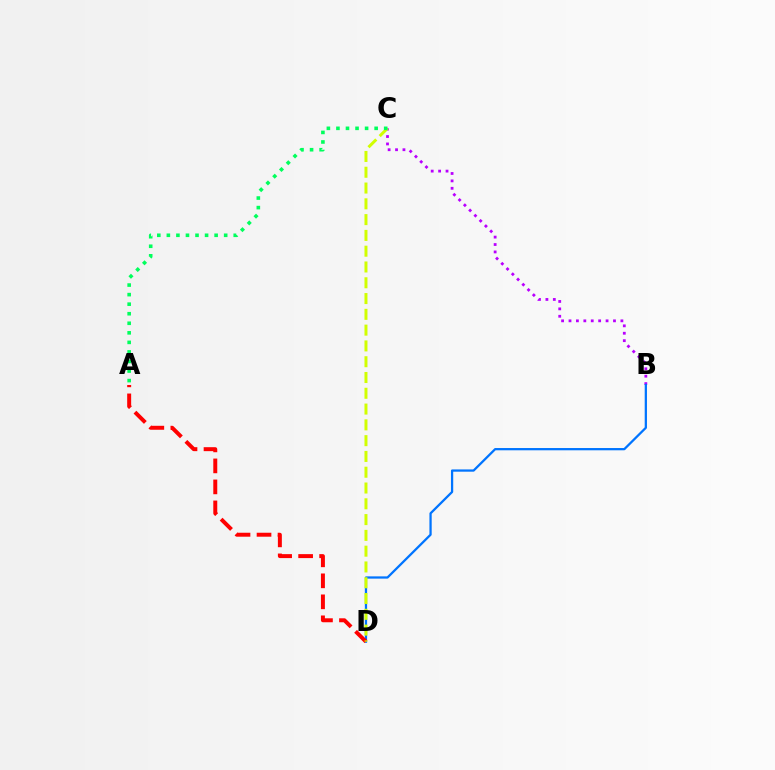{('B', 'C'): [{'color': '#b900ff', 'line_style': 'dotted', 'thickness': 2.01}], ('B', 'D'): [{'color': '#0074ff', 'line_style': 'solid', 'thickness': 1.63}], ('A', 'D'): [{'color': '#ff0000', 'line_style': 'dashed', 'thickness': 2.85}], ('C', 'D'): [{'color': '#d1ff00', 'line_style': 'dashed', 'thickness': 2.14}], ('A', 'C'): [{'color': '#00ff5c', 'line_style': 'dotted', 'thickness': 2.6}]}